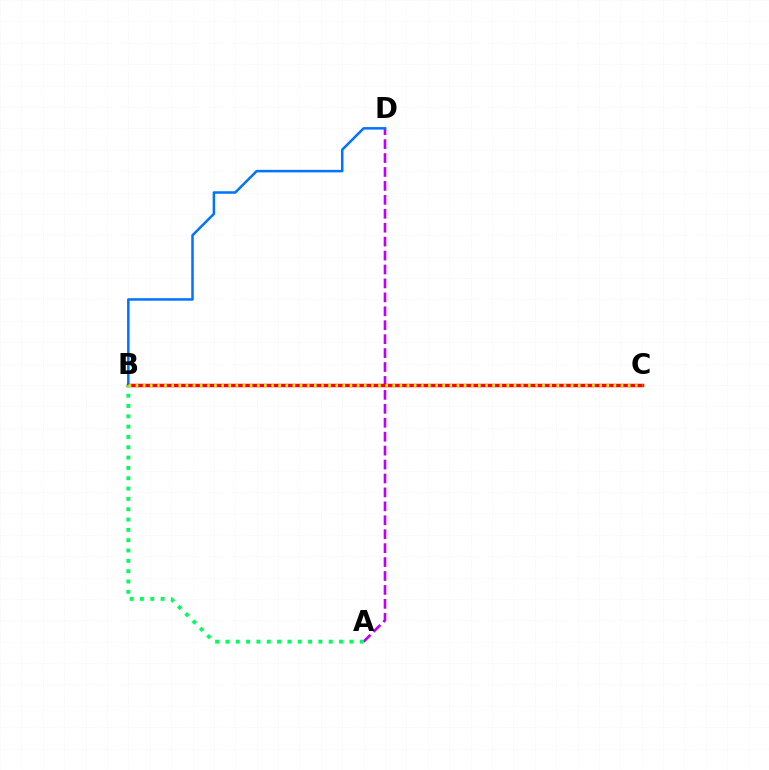{('A', 'D'): [{'color': '#b900ff', 'line_style': 'dashed', 'thickness': 1.89}], ('B', 'D'): [{'color': '#0074ff', 'line_style': 'solid', 'thickness': 1.82}], ('B', 'C'): [{'color': '#ff0000', 'line_style': 'solid', 'thickness': 2.5}, {'color': '#d1ff00', 'line_style': 'dotted', 'thickness': 1.94}], ('A', 'B'): [{'color': '#00ff5c', 'line_style': 'dotted', 'thickness': 2.81}]}